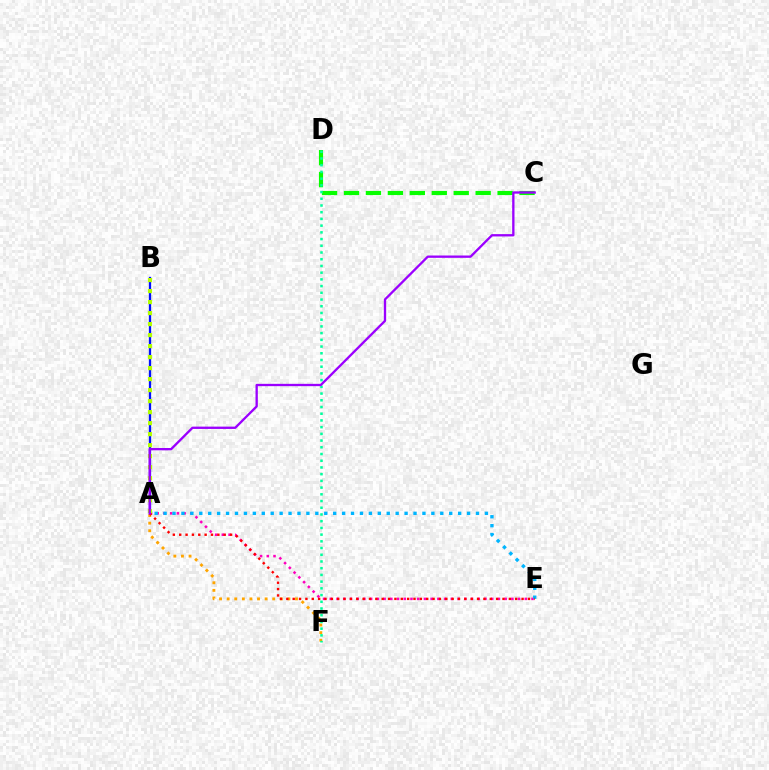{('A', 'B'): [{'color': '#0010ff', 'line_style': 'solid', 'thickness': 1.64}, {'color': '#b3ff00', 'line_style': 'dotted', 'thickness': 2.99}], ('A', 'E'): [{'color': '#ff00bd', 'line_style': 'dotted', 'thickness': 1.83}, {'color': '#00b5ff', 'line_style': 'dotted', 'thickness': 2.43}, {'color': '#ff0000', 'line_style': 'dotted', 'thickness': 1.73}], ('A', 'F'): [{'color': '#ffa500', 'line_style': 'dotted', 'thickness': 2.06}], ('C', 'D'): [{'color': '#08ff00', 'line_style': 'dashed', 'thickness': 2.98}], ('D', 'F'): [{'color': '#00ff9d', 'line_style': 'dotted', 'thickness': 1.82}], ('A', 'C'): [{'color': '#9b00ff', 'line_style': 'solid', 'thickness': 1.67}]}